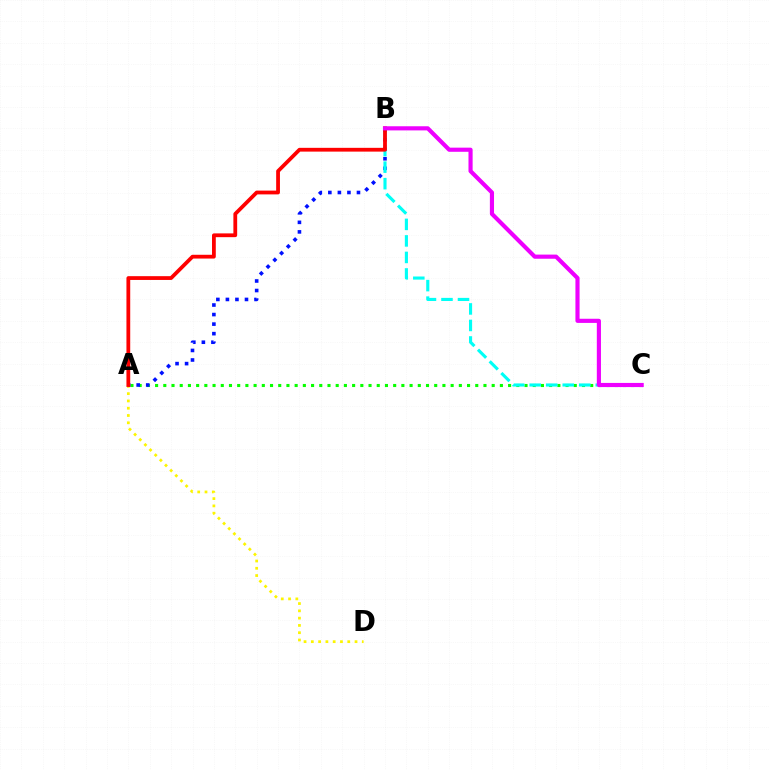{('A', 'C'): [{'color': '#08ff00', 'line_style': 'dotted', 'thickness': 2.23}], ('A', 'D'): [{'color': '#fcf500', 'line_style': 'dotted', 'thickness': 1.98}], ('A', 'B'): [{'color': '#0010ff', 'line_style': 'dotted', 'thickness': 2.59}, {'color': '#ff0000', 'line_style': 'solid', 'thickness': 2.72}], ('B', 'C'): [{'color': '#00fff6', 'line_style': 'dashed', 'thickness': 2.24}, {'color': '#ee00ff', 'line_style': 'solid', 'thickness': 2.98}]}